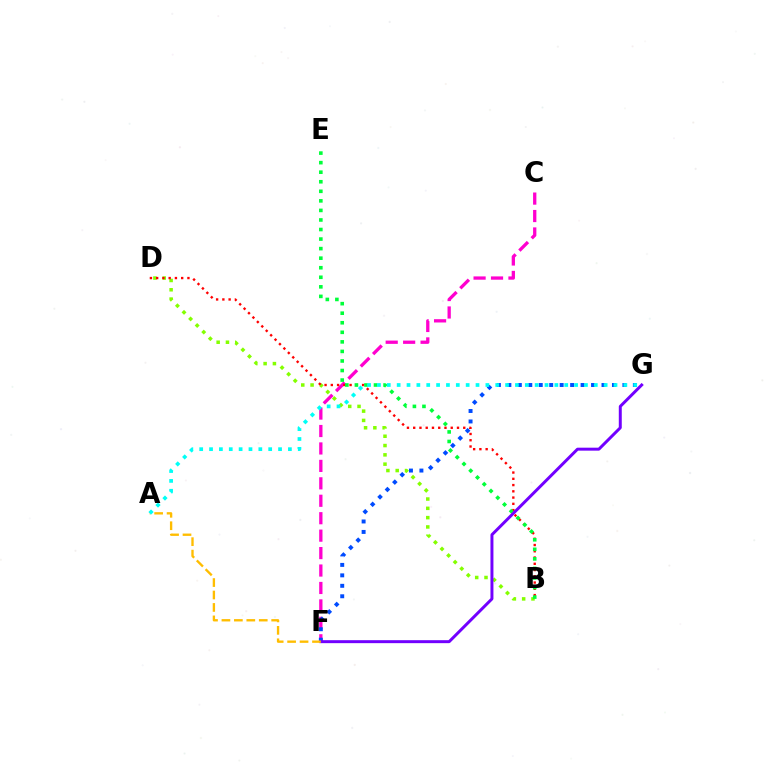{('B', 'D'): [{'color': '#84ff00', 'line_style': 'dotted', 'thickness': 2.53}, {'color': '#ff0000', 'line_style': 'dotted', 'thickness': 1.7}], ('C', 'F'): [{'color': '#ff00cf', 'line_style': 'dashed', 'thickness': 2.37}], ('B', 'E'): [{'color': '#00ff39', 'line_style': 'dotted', 'thickness': 2.6}], ('F', 'G'): [{'color': '#004bff', 'line_style': 'dotted', 'thickness': 2.84}, {'color': '#7200ff', 'line_style': 'solid', 'thickness': 2.14}], ('A', 'F'): [{'color': '#ffbd00', 'line_style': 'dashed', 'thickness': 1.69}], ('A', 'G'): [{'color': '#00fff6', 'line_style': 'dotted', 'thickness': 2.68}]}